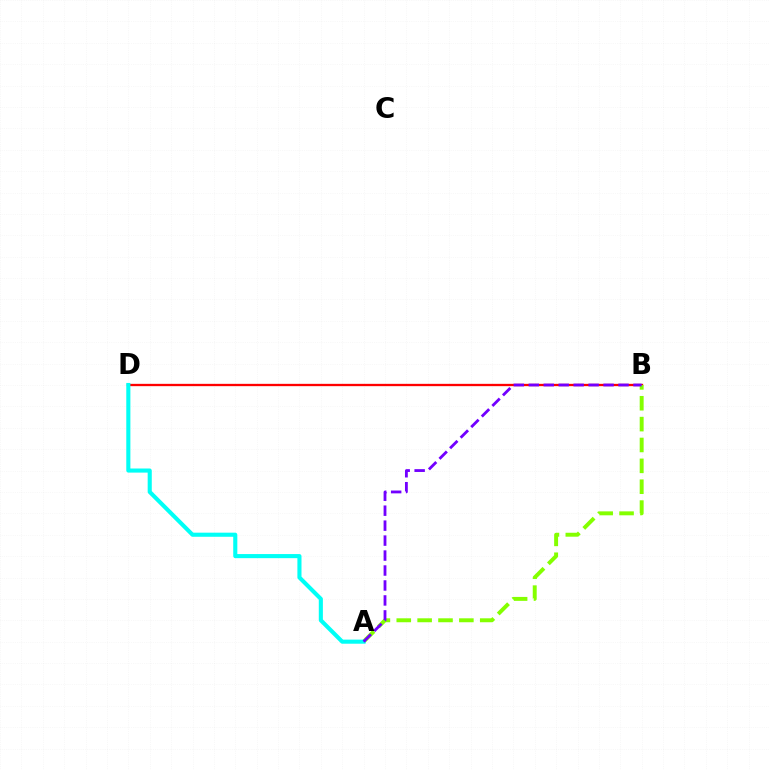{('B', 'D'): [{'color': '#ff0000', 'line_style': 'solid', 'thickness': 1.67}], ('A', 'B'): [{'color': '#84ff00', 'line_style': 'dashed', 'thickness': 2.83}, {'color': '#7200ff', 'line_style': 'dashed', 'thickness': 2.03}], ('A', 'D'): [{'color': '#00fff6', 'line_style': 'solid', 'thickness': 2.95}]}